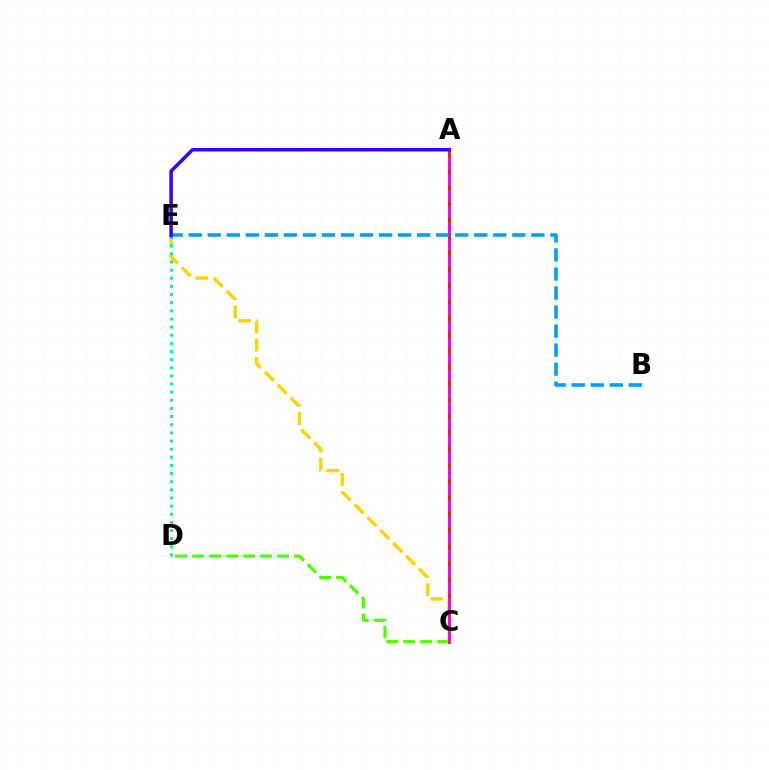{('C', 'D'): [{'color': '#4fff00', 'line_style': 'dashed', 'thickness': 2.31}], ('C', 'E'): [{'color': '#ffd500', 'line_style': 'dashed', 'thickness': 2.48}], ('A', 'C'): [{'color': '#ff0000', 'line_style': 'solid', 'thickness': 1.97}, {'color': '#ff00ed', 'line_style': 'dashed', 'thickness': 2.22}], ('B', 'E'): [{'color': '#009eff', 'line_style': 'dashed', 'thickness': 2.59}], ('D', 'E'): [{'color': '#00ff86', 'line_style': 'dotted', 'thickness': 2.21}], ('A', 'E'): [{'color': '#3700ff', 'line_style': 'solid', 'thickness': 2.53}]}